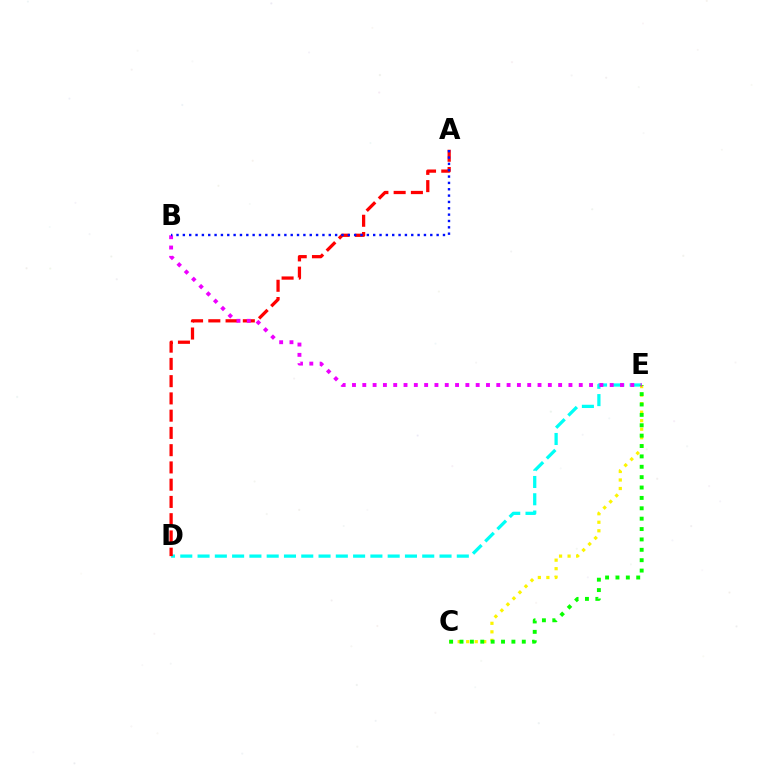{('D', 'E'): [{'color': '#00fff6', 'line_style': 'dashed', 'thickness': 2.35}], ('C', 'E'): [{'color': '#fcf500', 'line_style': 'dotted', 'thickness': 2.32}, {'color': '#08ff00', 'line_style': 'dotted', 'thickness': 2.82}], ('A', 'D'): [{'color': '#ff0000', 'line_style': 'dashed', 'thickness': 2.34}], ('B', 'E'): [{'color': '#ee00ff', 'line_style': 'dotted', 'thickness': 2.8}], ('A', 'B'): [{'color': '#0010ff', 'line_style': 'dotted', 'thickness': 1.72}]}